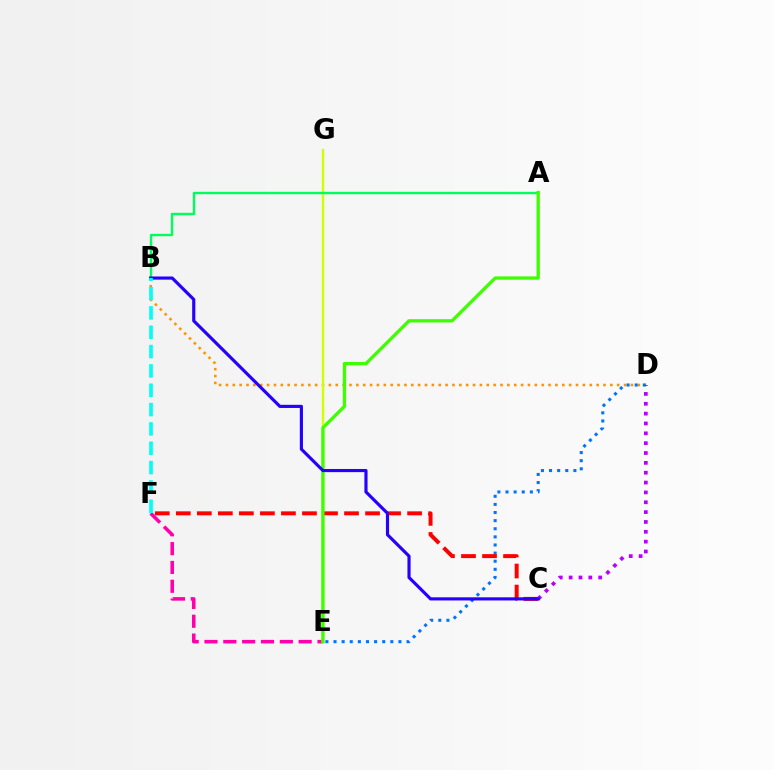{('E', 'F'): [{'color': '#ff00ac', 'line_style': 'dashed', 'thickness': 2.56}], ('B', 'D'): [{'color': '#ff9400', 'line_style': 'dotted', 'thickness': 1.87}], ('E', 'G'): [{'color': '#d1ff00', 'line_style': 'solid', 'thickness': 1.72}], ('D', 'E'): [{'color': '#0074ff', 'line_style': 'dotted', 'thickness': 2.2}], ('C', 'F'): [{'color': '#ff0000', 'line_style': 'dashed', 'thickness': 2.86}], ('A', 'B'): [{'color': '#00ff5c', 'line_style': 'solid', 'thickness': 1.72}], ('A', 'E'): [{'color': '#3dff00', 'line_style': 'solid', 'thickness': 2.37}], ('C', 'D'): [{'color': '#b900ff', 'line_style': 'dotted', 'thickness': 2.68}], ('B', 'C'): [{'color': '#2500ff', 'line_style': 'solid', 'thickness': 2.26}], ('B', 'F'): [{'color': '#00fff6', 'line_style': 'dashed', 'thickness': 2.63}]}